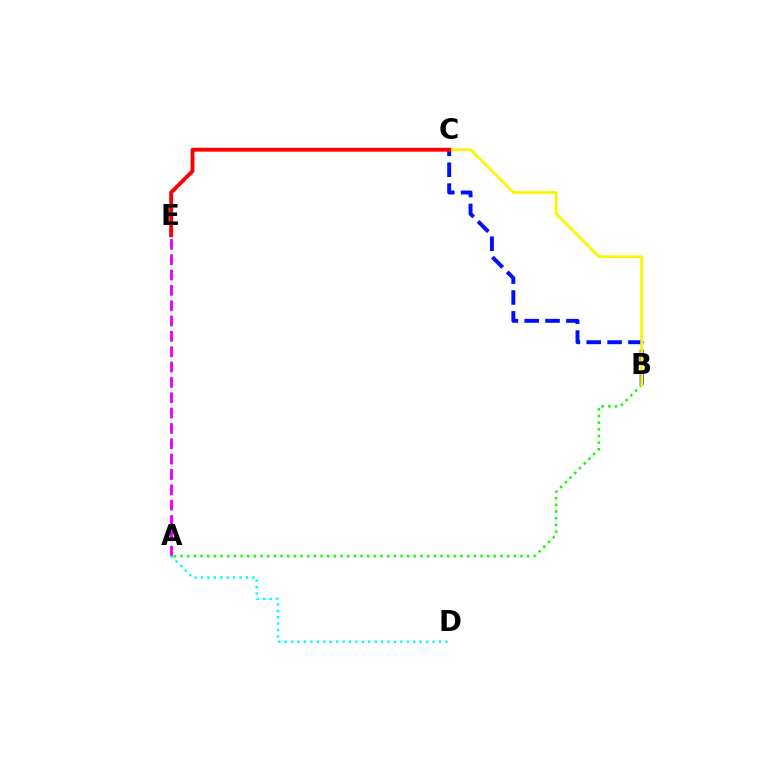{('B', 'C'): [{'color': '#0010ff', 'line_style': 'dashed', 'thickness': 2.83}, {'color': '#fcf500', 'line_style': 'solid', 'thickness': 2.01}], ('A', 'B'): [{'color': '#08ff00', 'line_style': 'dotted', 'thickness': 1.81}], ('A', 'E'): [{'color': '#ee00ff', 'line_style': 'dashed', 'thickness': 2.08}], ('C', 'E'): [{'color': '#ff0000', 'line_style': 'solid', 'thickness': 2.78}], ('A', 'D'): [{'color': '#00fff6', 'line_style': 'dotted', 'thickness': 1.75}]}